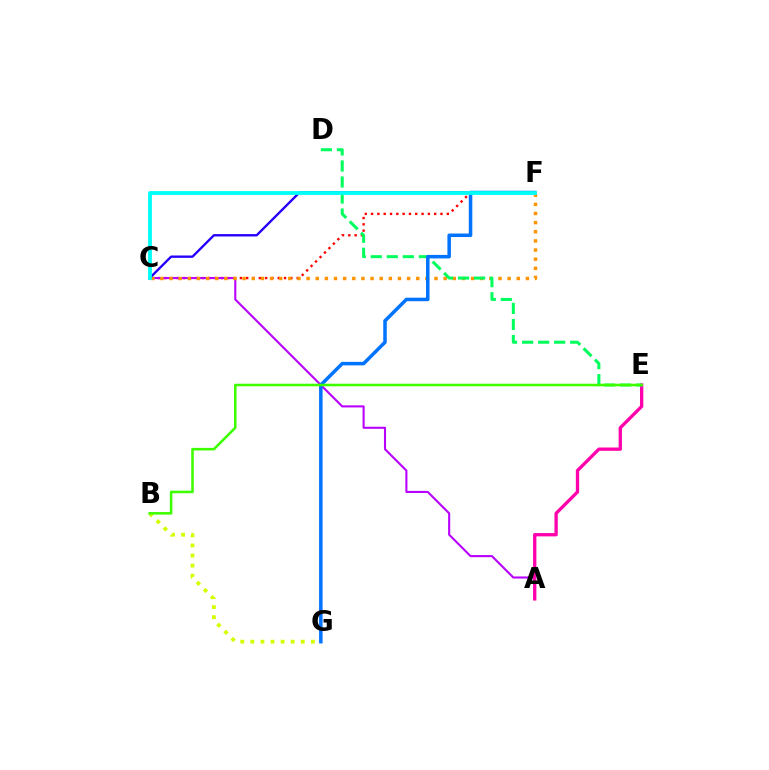{('C', 'F'): [{'color': '#ff0000', 'line_style': 'dotted', 'thickness': 1.71}, {'color': '#ff9400', 'line_style': 'dotted', 'thickness': 2.48}, {'color': '#2500ff', 'line_style': 'solid', 'thickness': 1.7}, {'color': '#00fff6', 'line_style': 'solid', 'thickness': 2.74}], ('B', 'G'): [{'color': '#d1ff00', 'line_style': 'dotted', 'thickness': 2.74}], ('A', 'C'): [{'color': '#b900ff', 'line_style': 'solid', 'thickness': 1.5}], ('A', 'E'): [{'color': '#ff00ac', 'line_style': 'solid', 'thickness': 2.38}], ('D', 'E'): [{'color': '#00ff5c', 'line_style': 'dashed', 'thickness': 2.18}], ('F', 'G'): [{'color': '#0074ff', 'line_style': 'solid', 'thickness': 2.53}], ('B', 'E'): [{'color': '#3dff00', 'line_style': 'solid', 'thickness': 1.84}]}